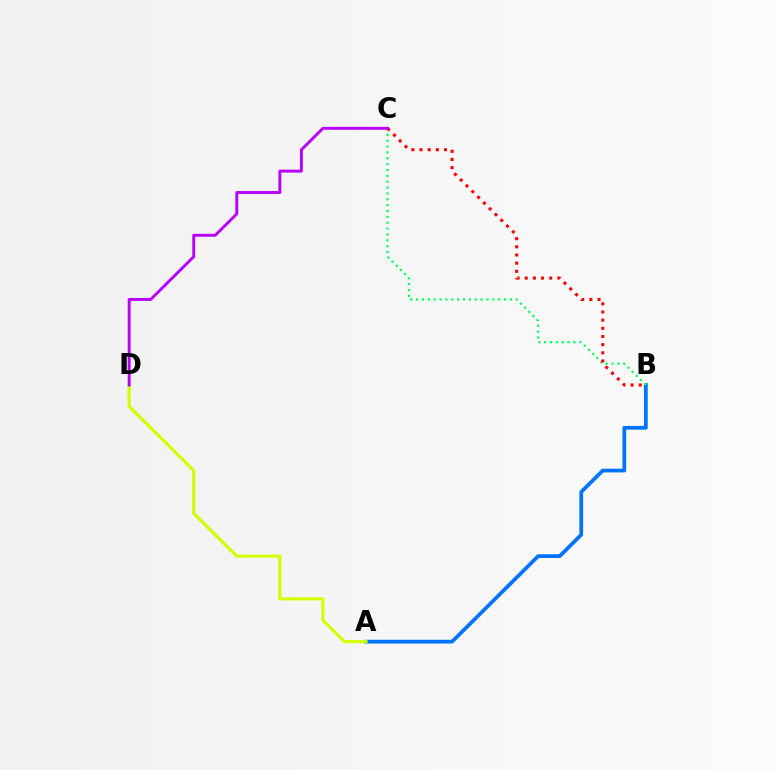{('A', 'B'): [{'color': '#0074ff', 'line_style': 'solid', 'thickness': 2.7}], ('B', 'C'): [{'color': '#00ff5c', 'line_style': 'dotted', 'thickness': 1.59}, {'color': '#ff0000', 'line_style': 'dotted', 'thickness': 2.22}], ('A', 'D'): [{'color': '#d1ff00', 'line_style': 'solid', 'thickness': 2.27}], ('C', 'D'): [{'color': '#b900ff', 'line_style': 'solid', 'thickness': 2.11}]}